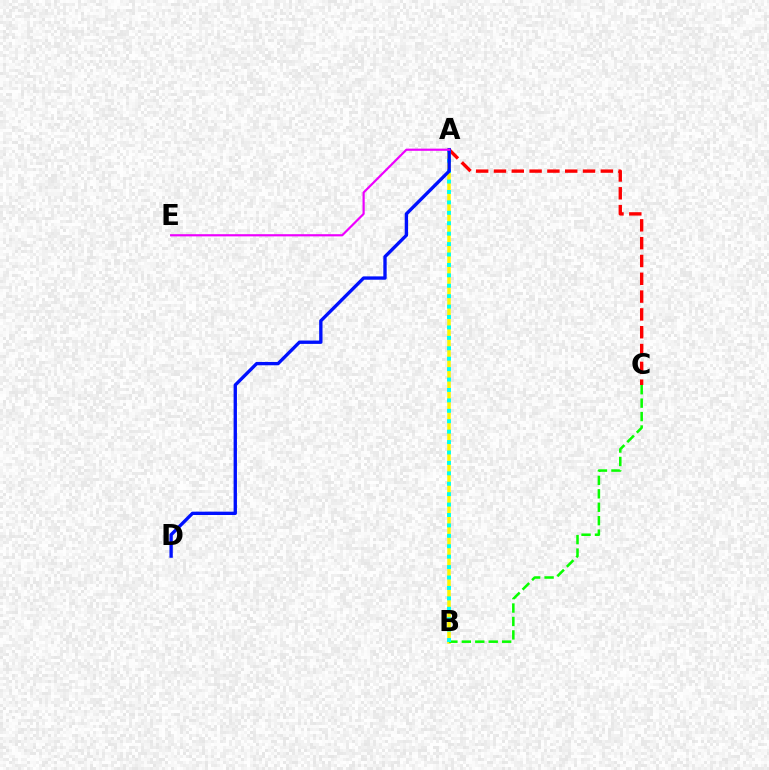{('A', 'B'): [{'color': '#fcf500', 'line_style': 'solid', 'thickness': 2.54}, {'color': '#00fff6', 'line_style': 'dotted', 'thickness': 2.83}], ('A', 'C'): [{'color': '#ff0000', 'line_style': 'dashed', 'thickness': 2.42}], ('B', 'C'): [{'color': '#08ff00', 'line_style': 'dashed', 'thickness': 1.83}], ('A', 'D'): [{'color': '#0010ff', 'line_style': 'solid', 'thickness': 2.41}], ('A', 'E'): [{'color': '#ee00ff', 'line_style': 'solid', 'thickness': 1.57}]}